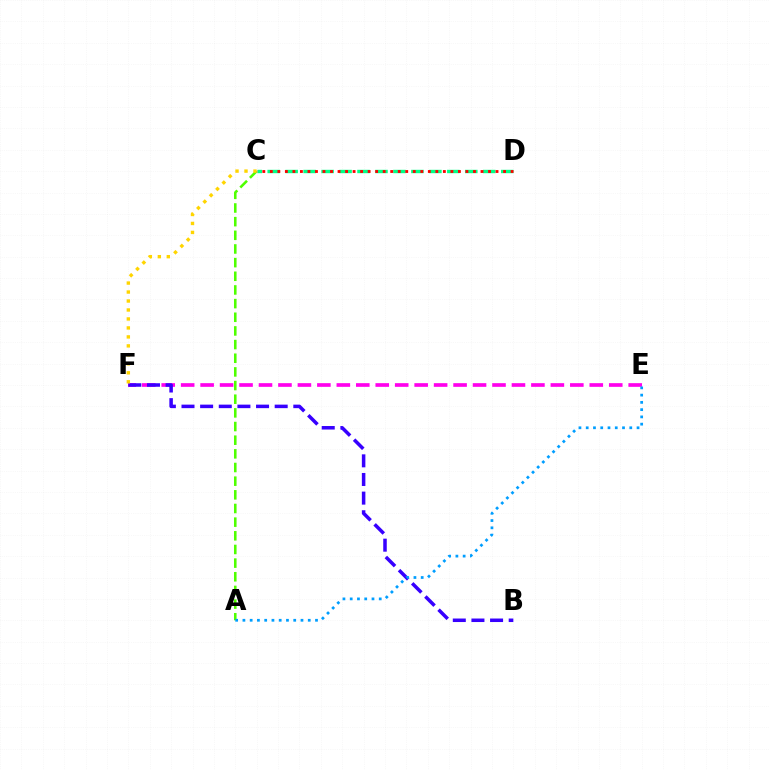{('A', 'C'): [{'color': '#4fff00', 'line_style': 'dashed', 'thickness': 1.86}], ('E', 'F'): [{'color': '#ff00ed', 'line_style': 'dashed', 'thickness': 2.64}], ('B', 'F'): [{'color': '#3700ff', 'line_style': 'dashed', 'thickness': 2.53}], ('C', 'D'): [{'color': '#00ff86', 'line_style': 'dashed', 'thickness': 2.44}, {'color': '#ff0000', 'line_style': 'dotted', 'thickness': 2.04}], ('A', 'E'): [{'color': '#009eff', 'line_style': 'dotted', 'thickness': 1.97}], ('C', 'F'): [{'color': '#ffd500', 'line_style': 'dotted', 'thickness': 2.44}]}